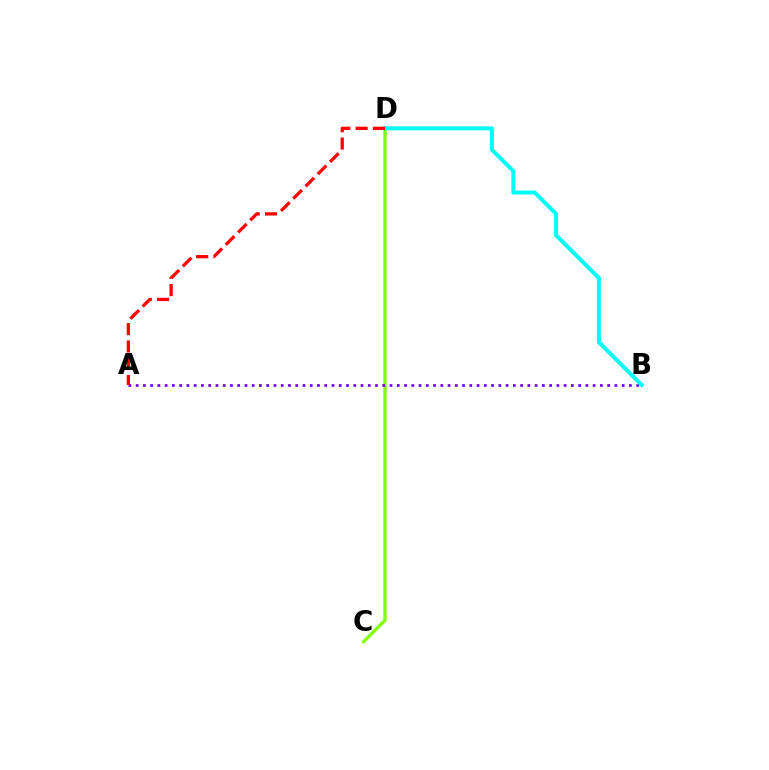{('C', 'D'): [{'color': '#84ff00', 'line_style': 'solid', 'thickness': 2.41}], ('A', 'B'): [{'color': '#7200ff', 'line_style': 'dotted', 'thickness': 1.97}], ('B', 'D'): [{'color': '#00fff6', 'line_style': 'solid', 'thickness': 2.86}], ('A', 'D'): [{'color': '#ff0000', 'line_style': 'dashed', 'thickness': 2.35}]}